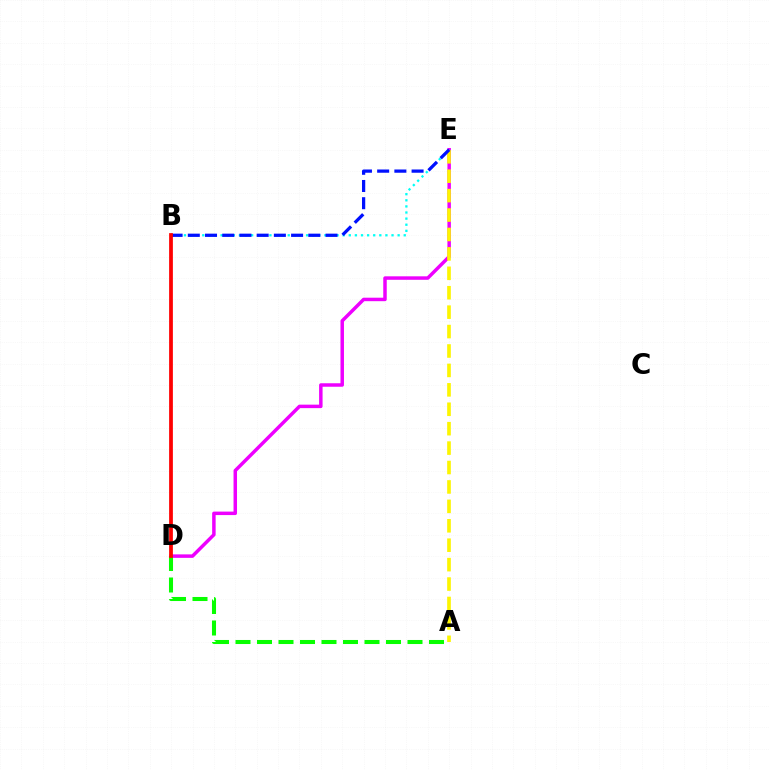{('B', 'E'): [{'color': '#00fff6', 'line_style': 'dotted', 'thickness': 1.66}, {'color': '#0010ff', 'line_style': 'dashed', 'thickness': 2.34}], ('D', 'E'): [{'color': '#ee00ff', 'line_style': 'solid', 'thickness': 2.51}], ('A', 'E'): [{'color': '#fcf500', 'line_style': 'dashed', 'thickness': 2.64}], ('A', 'D'): [{'color': '#08ff00', 'line_style': 'dashed', 'thickness': 2.92}], ('B', 'D'): [{'color': '#ff0000', 'line_style': 'solid', 'thickness': 2.71}]}